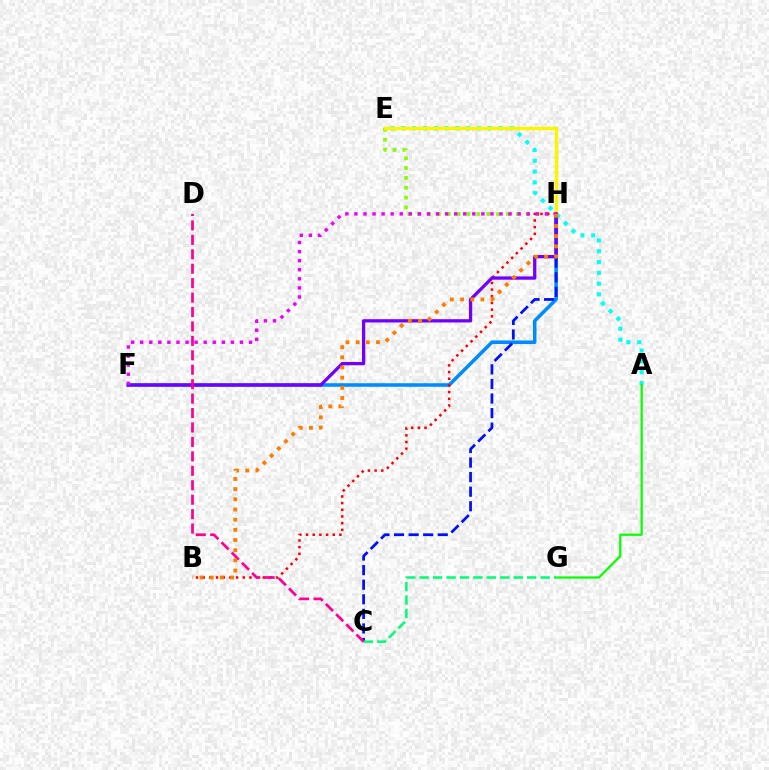{('E', 'H'): [{'color': '#84ff00', 'line_style': 'dotted', 'thickness': 2.68}, {'color': '#fcf500', 'line_style': 'solid', 'thickness': 2.41}], ('A', 'E'): [{'color': '#00fff6', 'line_style': 'dotted', 'thickness': 2.93}], ('A', 'G'): [{'color': '#08ff00', 'line_style': 'solid', 'thickness': 1.61}], ('F', 'H'): [{'color': '#008cff', 'line_style': 'solid', 'thickness': 2.56}, {'color': '#7200ff', 'line_style': 'solid', 'thickness': 2.36}, {'color': '#ee00ff', 'line_style': 'dotted', 'thickness': 2.46}], ('C', 'H'): [{'color': '#0010ff', 'line_style': 'dashed', 'thickness': 1.98}], ('B', 'H'): [{'color': '#ff0000', 'line_style': 'dotted', 'thickness': 1.81}, {'color': '#ff7c00', 'line_style': 'dotted', 'thickness': 2.76}], ('C', 'G'): [{'color': '#00ff74', 'line_style': 'dashed', 'thickness': 1.83}], ('C', 'D'): [{'color': '#ff0094', 'line_style': 'dashed', 'thickness': 1.96}]}